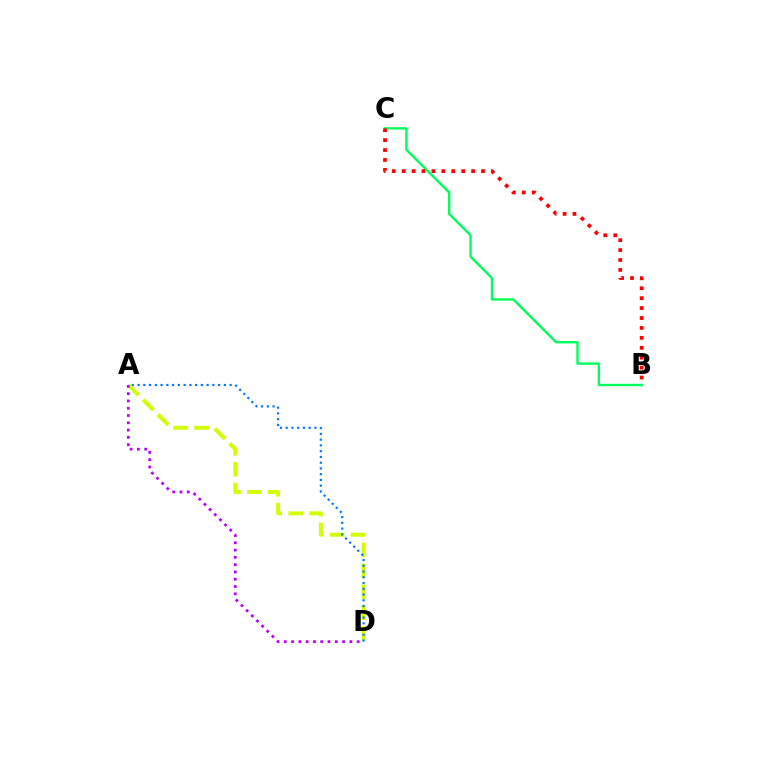{('A', 'D'): [{'color': '#d1ff00', 'line_style': 'dashed', 'thickness': 2.84}, {'color': '#0074ff', 'line_style': 'dotted', 'thickness': 1.56}, {'color': '#b900ff', 'line_style': 'dotted', 'thickness': 1.98}], ('B', 'C'): [{'color': '#00ff5c', 'line_style': 'solid', 'thickness': 1.71}, {'color': '#ff0000', 'line_style': 'dotted', 'thickness': 2.7}]}